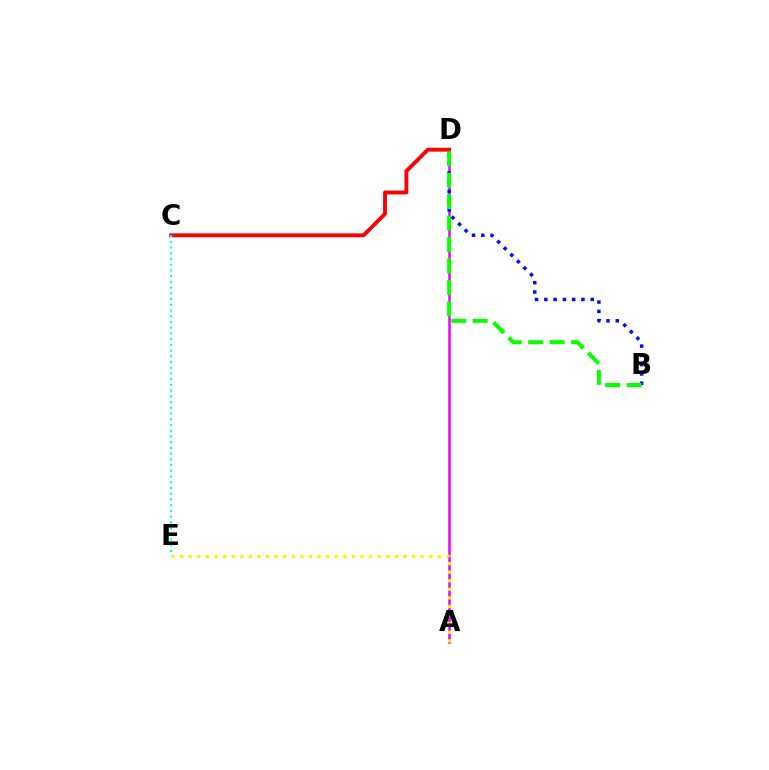{('A', 'D'): [{'color': '#ee00ff', 'line_style': 'solid', 'thickness': 1.81}], ('C', 'D'): [{'color': '#ff0000', 'line_style': 'solid', 'thickness': 2.78}], ('C', 'E'): [{'color': '#00fff6', 'line_style': 'dotted', 'thickness': 1.56}], ('B', 'D'): [{'color': '#0010ff', 'line_style': 'dotted', 'thickness': 2.52}, {'color': '#08ff00', 'line_style': 'dashed', 'thickness': 2.92}], ('A', 'E'): [{'color': '#fcf500', 'line_style': 'dotted', 'thickness': 2.33}]}